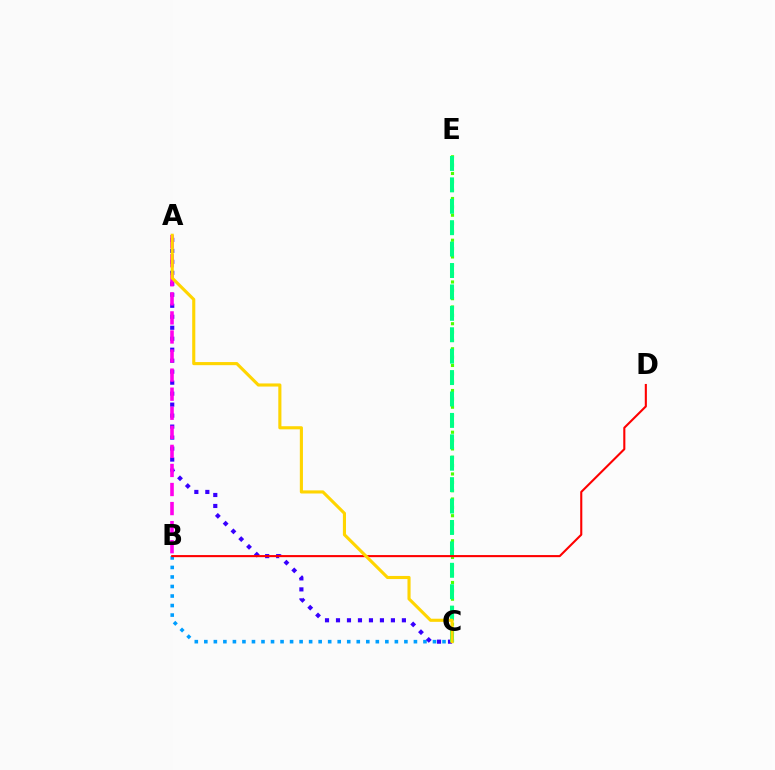{('C', 'E'): [{'color': '#4fff00', 'line_style': 'dotted', 'thickness': 2.27}, {'color': '#00ff86', 'line_style': 'dashed', 'thickness': 2.91}], ('B', 'C'): [{'color': '#009eff', 'line_style': 'dotted', 'thickness': 2.59}], ('A', 'C'): [{'color': '#3700ff', 'line_style': 'dotted', 'thickness': 2.98}, {'color': '#ffd500', 'line_style': 'solid', 'thickness': 2.24}], ('A', 'B'): [{'color': '#ff00ed', 'line_style': 'dashed', 'thickness': 2.59}], ('B', 'D'): [{'color': '#ff0000', 'line_style': 'solid', 'thickness': 1.51}]}